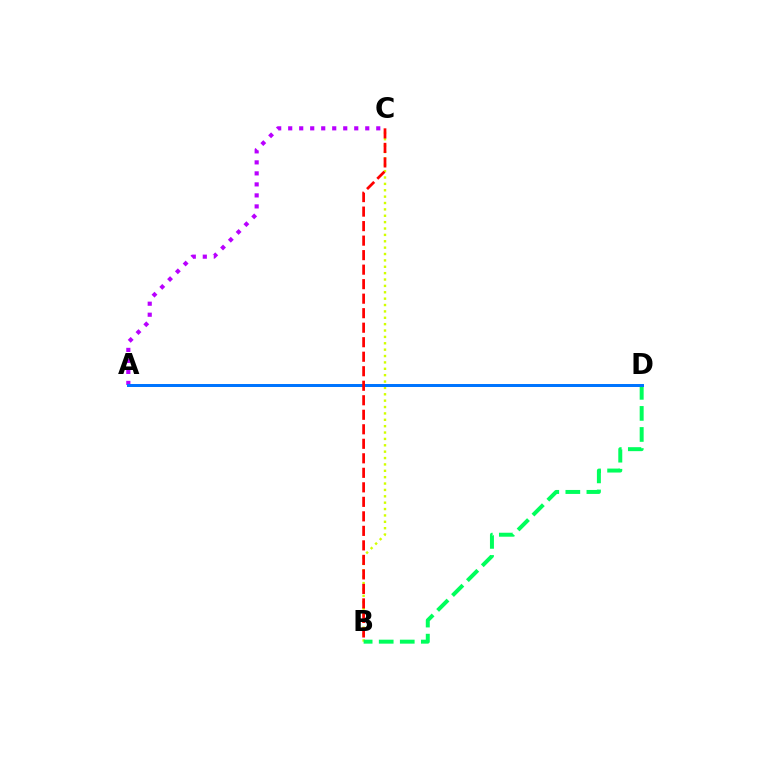{('B', 'C'): [{'color': '#d1ff00', 'line_style': 'dotted', 'thickness': 1.73}, {'color': '#ff0000', 'line_style': 'dashed', 'thickness': 1.97}], ('A', 'C'): [{'color': '#b900ff', 'line_style': 'dotted', 'thickness': 2.99}], ('B', 'D'): [{'color': '#00ff5c', 'line_style': 'dashed', 'thickness': 2.86}], ('A', 'D'): [{'color': '#0074ff', 'line_style': 'solid', 'thickness': 2.15}]}